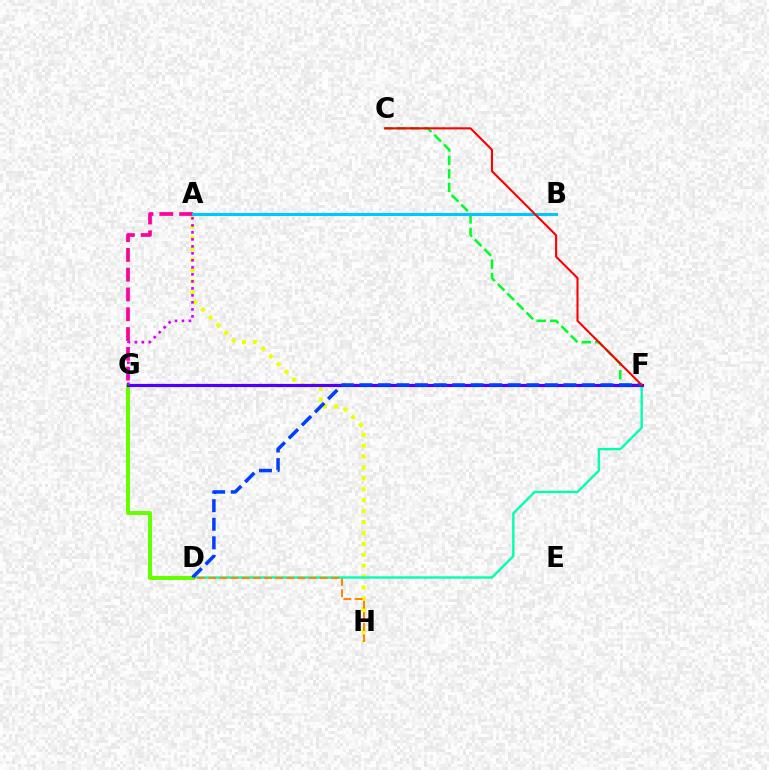{('A', 'H'): [{'color': '#eeff00', 'line_style': 'dotted', 'thickness': 2.96}], ('D', 'F'): [{'color': '#00ffaf', 'line_style': 'solid', 'thickness': 1.71}, {'color': '#003fff', 'line_style': 'dashed', 'thickness': 2.52}], ('C', 'F'): [{'color': '#00ff27', 'line_style': 'dashed', 'thickness': 1.83}, {'color': '#ff0000', 'line_style': 'solid', 'thickness': 1.51}], ('D', 'G'): [{'color': '#66ff00', 'line_style': 'solid', 'thickness': 2.89}], ('A', 'G'): [{'color': '#ff00a0', 'line_style': 'dashed', 'thickness': 2.69}, {'color': '#d600ff', 'line_style': 'dotted', 'thickness': 1.9}], ('F', 'G'): [{'color': '#4f00ff', 'line_style': 'solid', 'thickness': 2.27}], ('A', 'B'): [{'color': '#00c7ff', 'line_style': 'solid', 'thickness': 2.21}], ('D', 'H'): [{'color': '#ff8800', 'line_style': 'dashed', 'thickness': 1.51}]}